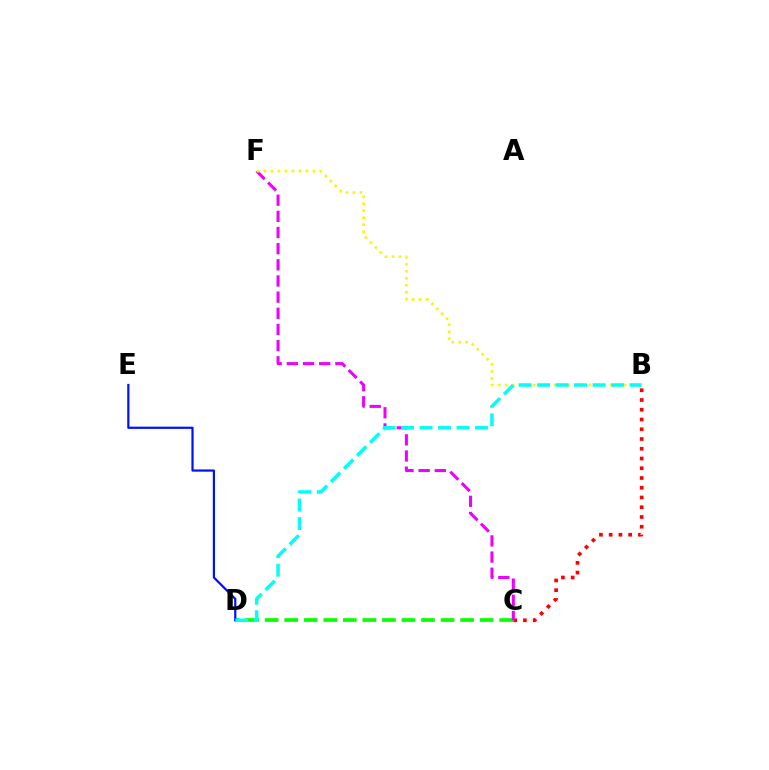{('C', 'D'): [{'color': '#08ff00', 'line_style': 'dashed', 'thickness': 2.66}], ('D', 'E'): [{'color': '#0010ff', 'line_style': 'solid', 'thickness': 1.59}], ('B', 'C'): [{'color': '#ff0000', 'line_style': 'dotted', 'thickness': 2.65}], ('C', 'F'): [{'color': '#ee00ff', 'line_style': 'dashed', 'thickness': 2.19}], ('B', 'F'): [{'color': '#fcf500', 'line_style': 'dotted', 'thickness': 1.9}], ('B', 'D'): [{'color': '#00fff6', 'line_style': 'dashed', 'thickness': 2.51}]}